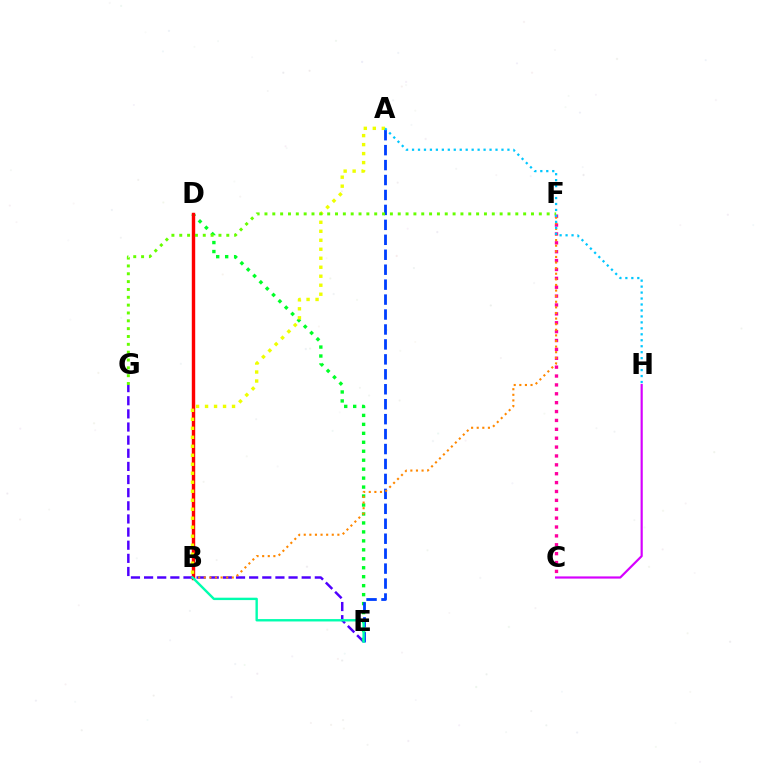{('E', 'G'): [{'color': '#4f00ff', 'line_style': 'dashed', 'thickness': 1.78}], ('C', 'H'): [{'color': '#d600ff', 'line_style': 'solid', 'thickness': 1.57}], ('D', 'E'): [{'color': '#00ff27', 'line_style': 'dotted', 'thickness': 2.43}], ('C', 'F'): [{'color': '#ff00a0', 'line_style': 'dotted', 'thickness': 2.41}], ('A', 'E'): [{'color': '#003fff', 'line_style': 'dashed', 'thickness': 2.03}], ('B', 'F'): [{'color': '#ff8800', 'line_style': 'dotted', 'thickness': 1.52}], ('B', 'D'): [{'color': '#ff0000', 'line_style': 'solid', 'thickness': 2.46}], ('A', 'B'): [{'color': '#eeff00', 'line_style': 'dotted', 'thickness': 2.44}], ('F', 'G'): [{'color': '#66ff00', 'line_style': 'dotted', 'thickness': 2.13}], ('A', 'H'): [{'color': '#00c7ff', 'line_style': 'dotted', 'thickness': 1.62}], ('B', 'E'): [{'color': '#00ffaf', 'line_style': 'solid', 'thickness': 1.72}]}